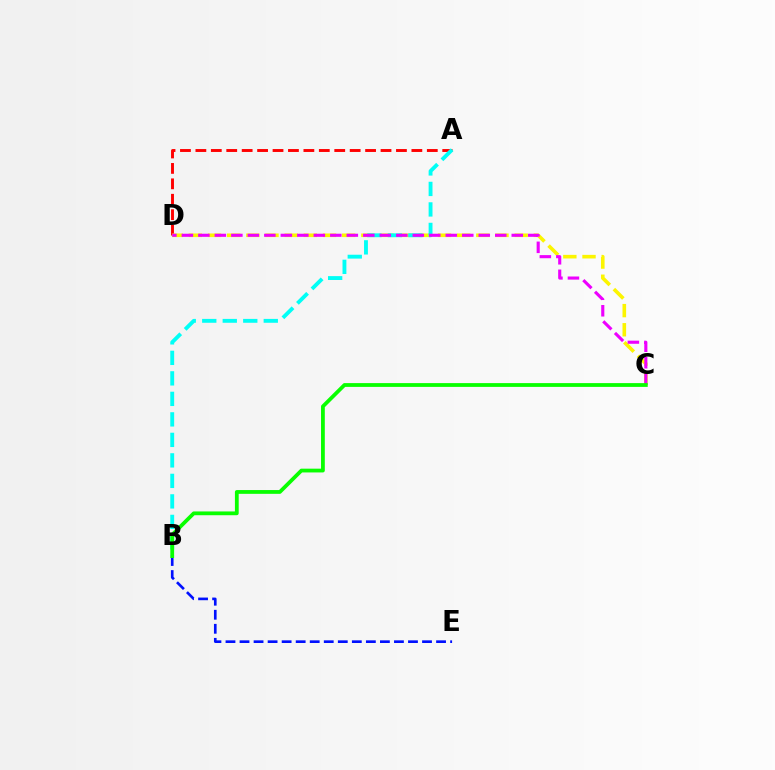{('B', 'E'): [{'color': '#0010ff', 'line_style': 'dashed', 'thickness': 1.91}], ('A', 'D'): [{'color': '#ff0000', 'line_style': 'dashed', 'thickness': 2.1}], ('C', 'D'): [{'color': '#fcf500', 'line_style': 'dashed', 'thickness': 2.6}, {'color': '#ee00ff', 'line_style': 'dashed', 'thickness': 2.24}], ('A', 'B'): [{'color': '#00fff6', 'line_style': 'dashed', 'thickness': 2.79}], ('B', 'C'): [{'color': '#08ff00', 'line_style': 'solid', 'thickness': 2.72}]}